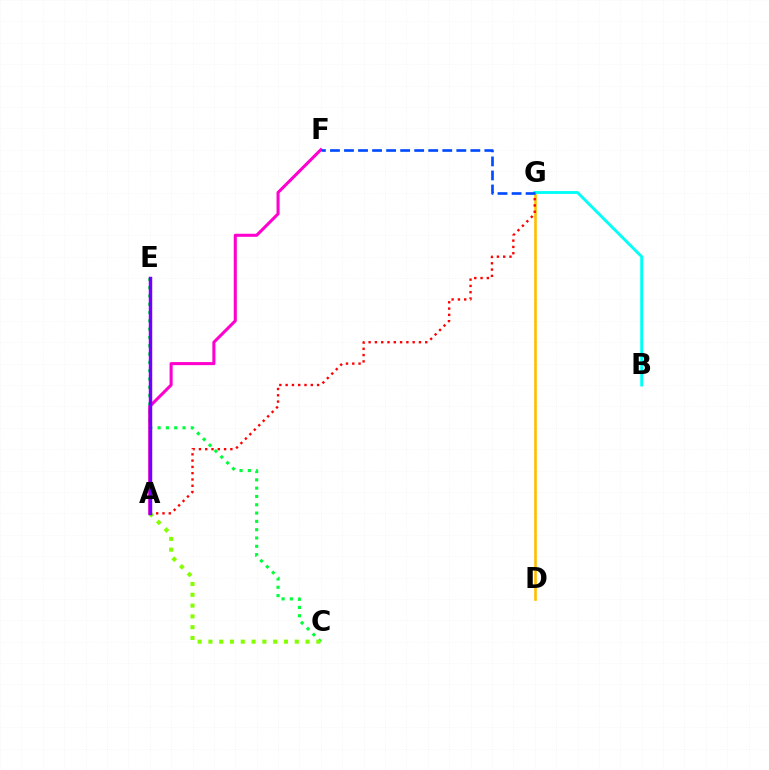{('C', 'E'): [{'color': '#00ff39', 'line_style': 'dotted', 'thickness': 2.26}], ('D', 'G'): [{'color': '#ffbd00', 'line_style': 'solid', 'thickness': 1.88}], ('A', 'G'): [{'color': '#ff0000', 'line_style': 'dotted', 'thickness': 1.71}], ('B', 'G'): [{'color': '#00fff6', 'line_style': 'solid', 'thickness': 2.06}], ('A', 'C'): [{'color': '#84ff00', 'line_style': 'dotted', 'thickness': 2.93}], ('A', 'F'): [{'color': '#ff00cf', 'line_style': 'solid', 'thickness': 2.2}], ('F', 'G'): [{'color': '#004bff', 'line_style': 'dashed', 'thickness': 1.91}], ('A', 'E'): [{'color': '#7200ff', 'line_style': 'solid', 'thickness': 2.48}]}